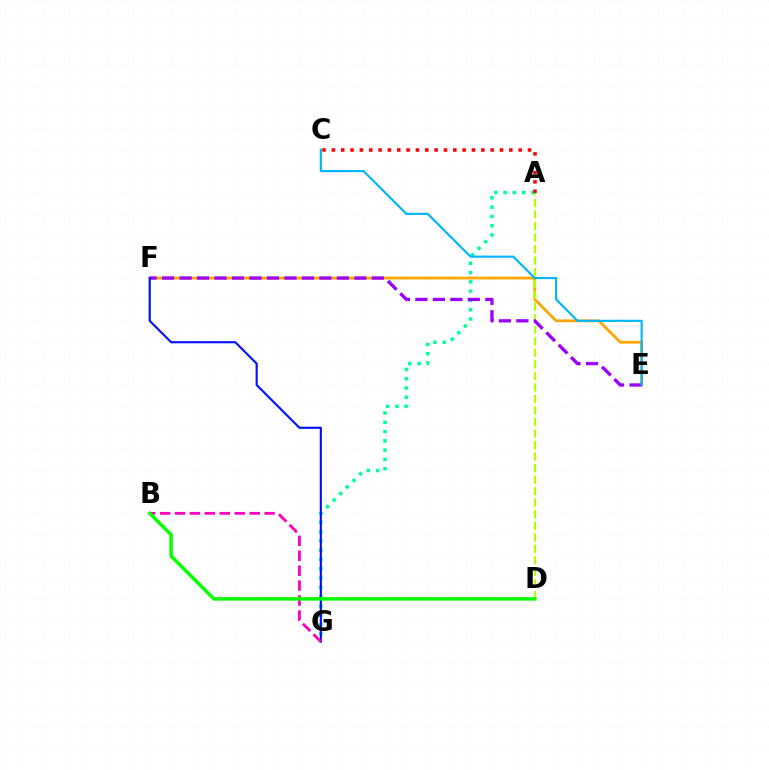{('E', 'F'): [{'color': '#ffa500', 'line_style': 'solid', 'thickness': 2.0}, {'color': '#9b00ff', 'line_style': 'dashed', 'thickness': 2.37}], ('A', 'D'): [{'color': '#b3ff00', 'line_style': 'dashed', 'thickness': 1.57}], ('A', 'G'): [{'color': '#00ff9d', 'line_style': 'dotted', 'thickness': 2.52}], ('A', 'C'): [{'color': '#ff0000', 'line_style': 'dotted', 'thickness': 2.54}], ('F', 'G'): [{'color': '#0010ff', 'line_style': 'solid', 'thickness': 1.54}], ('B', 'G'): [{'color': '#ff00bd', 'line_style': 'dashed', 'thickness': 2.03}], ('B', 'D'): [{'color': '#08ff00', 'line_style': 'solid', 'thickness': 2.52}], ('C', 'E'): [{'color': '#00b5ff', 'line_style': 'solid', 'thickness': 1.55}]}